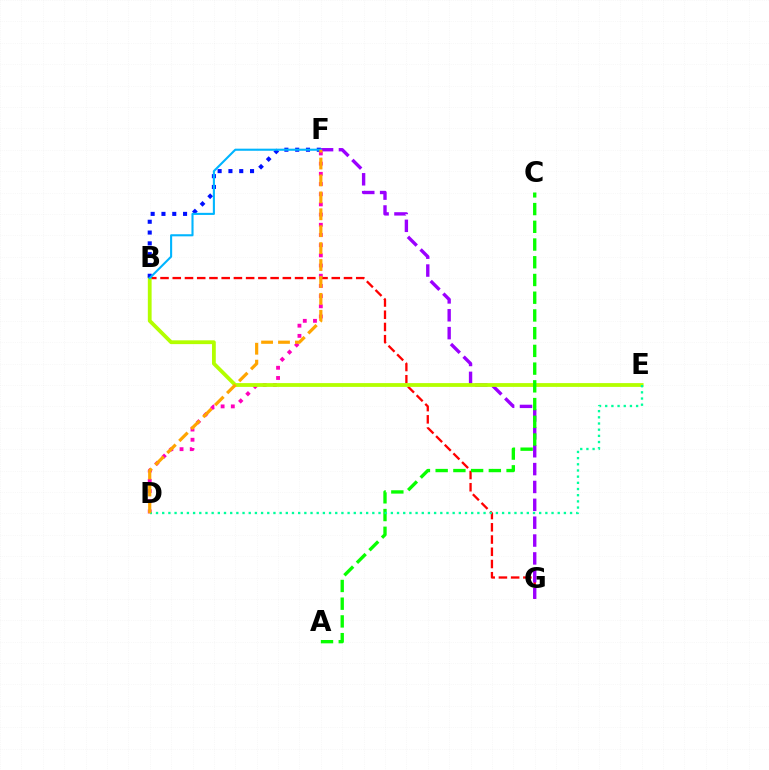{('B', 'G'): [{'color': '#ff0000', 'line_style': 'dashed', 'thickness': 1.66}], ('F', 'G'): [{'color': '#9b00ff', 'line_style': 'dashed', 'thickness': 2.43}], ('D', 'F'): [{'color': '#ff00bd', 'line_style': 'dotted', 'thickness': 2.77}, {'color': '#ffa500', 'line_style': 'dashed', 'thickness': 2.3}], ('B', 'E'): [{'color': '#b3ff00', 'line_style': 'solid', 'thickness': 2.73}], ('A', 'C'): [{'color': '#08ff00', 'line_style': 'dashed', 'thickness': 2.41}], ('B', 'F'): [{'color': '#0010ff', 'line_style': 'dotted', 'thickness': 2.93}, {'color': '#00b5ff', 'line_style': 'solid', 'thickness': 1.51}], ('D', 'E'): [{'color': '#00ff9d', 'line_style': 'dotted', 'thickness': 1.68}]}